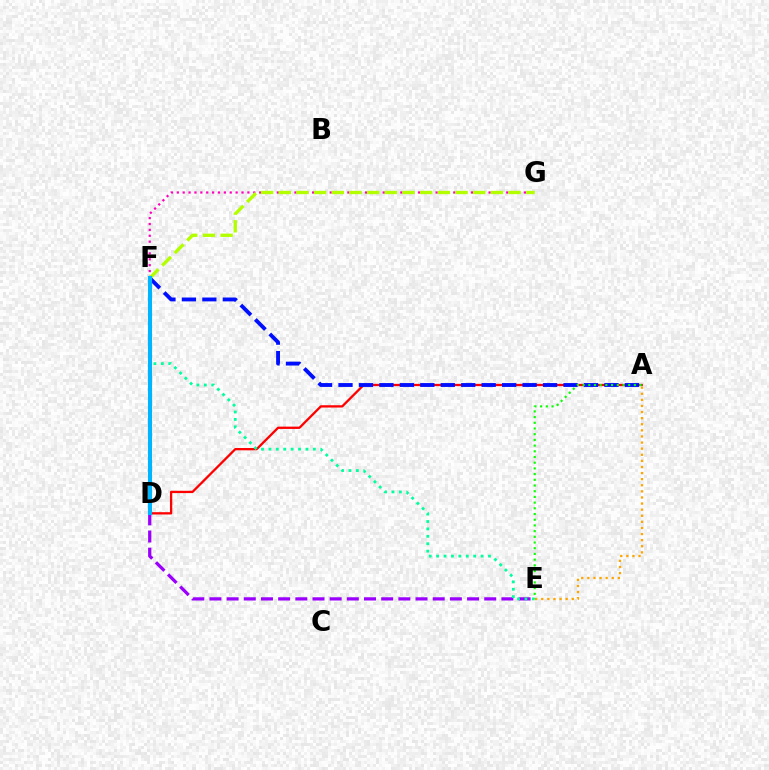{('A', 'D'): [{'color': '#ff0000', 'line_style': 'solid', 'thickness': 1.66}], ('F', 'G'): [{'color': '#ff00bd', 'line_style': 'dotted', 'thickness': 1.6}, {'color': '#b3ff00', 'line_style': 'dashed', 'thickness': 2.4}], ('A', 'E'): [{'color': '#ffa500', 'line_style': 'dotted', 'thickness': 1.66}, {'color': '#08ff00', 'line_style': 'dotted', 'thickness': 1.55}], ('A', 'F'): [{'color': '#0010ff', 'line_style': 'dashed', 'thickness': 2.78}], ('D', 'E'): [{'color': '#9b00ff', 'line_style': 'dashed', 'thickness': 2.33}], ('E', 'F'): [{'color': '#00ff9d', 'line_style': 'dotted', 'thickness': 2.01}], ('D', 'F'): [{'color': '#00b5ff', 'line_style': 'solid', 'thickness': 2.95}]}